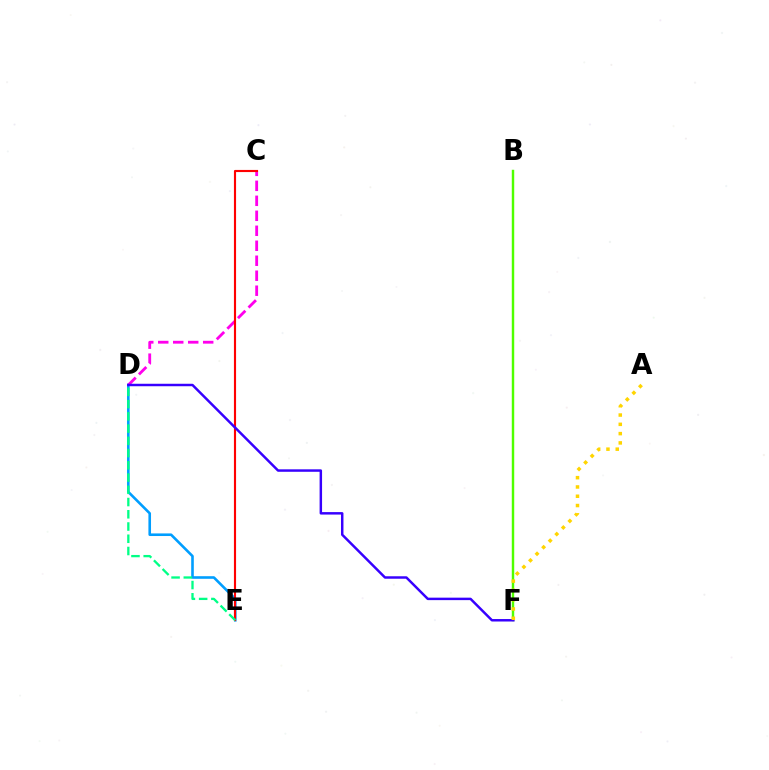{('B', 'F'): [{'color': '#4fff00', 'line_style': 'solid', 'thickness': 1.75}], ('D', 'E'): [{'color': '#009eff', 'line_style': 'solid', 'thickness': 1.88}, {'color': '#00ff86', 'line_style': 'dashed', 'thickness': 1.66}], ('C', 'D'): [{'color': '#ff00ed', 'line_style': 'dashed', 'thickness': 2.04}], ('C', 'E'): [{'color': '#ff0000', 'line_style': 'solid', 'thickness': 1.54}], ('D', 'F'): [{'color': '#3700ff', 'line_style': 'solid', 'thickness': 1.78}], ('A', 'F'): [{'color': '#ffd500', 'line_style': 'dotted', 'thickness': 2.52}]}